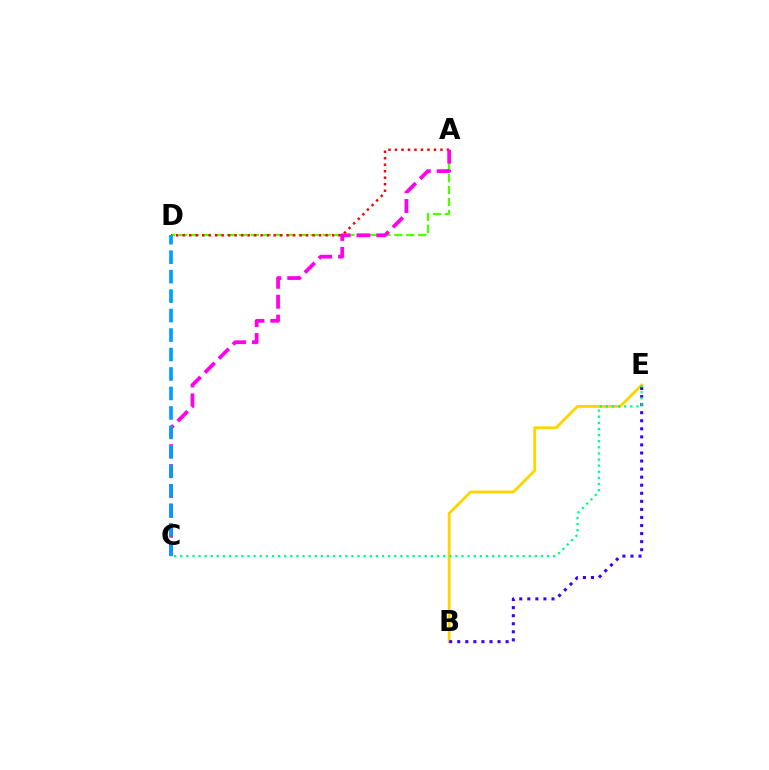{('A', 'D'): [{'color': '#4fff00', 'line_style': 'dashed', 'thickness': 1.62}, {'color': '#ff0000', 'line_style': 'dotted', 'thickness': 1.76}], ('B', 'E'): [{'color': '#ffd500', 'line_style': 'solid', 'thickness': 2.04}, {'color': '#3700ff', 'line_style': 'dotted', 'thickness': 2.19}], ('A', 'C'): [{'color': '#ff00ed', 'line_style': 'dashed', 'thickness': 2.7}], ('C', 'D'): [{'color': '#009eff', 'line_style': 'dashed', 'thickness': 2.64}], ('C', 'E'): [{'color': '#00ff86', 'line_style': 'dotted', 'thickness': 1.66}]}